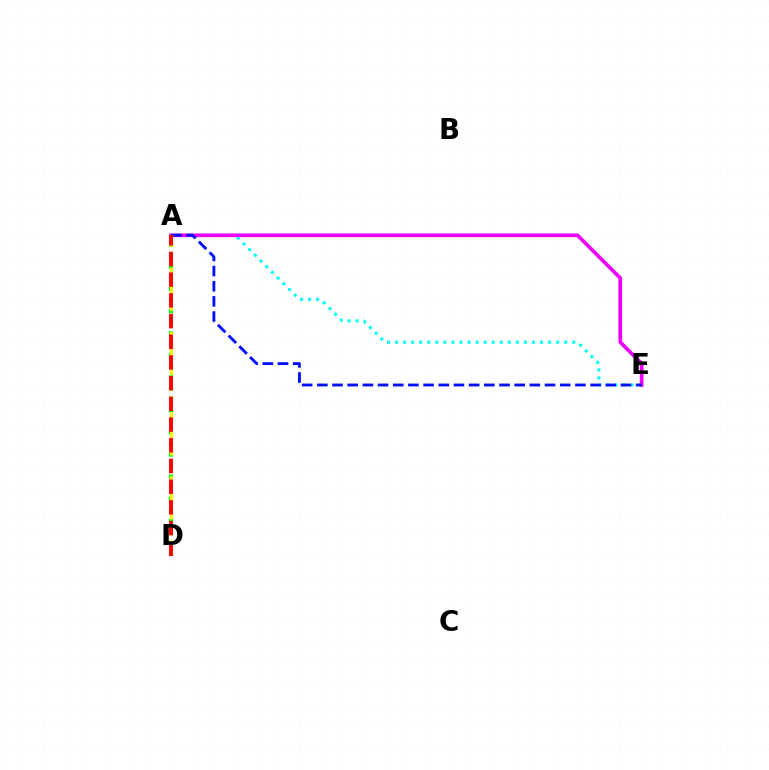{('A', 'D'): [{'color': '#08ff00', 'line_style': 'dotted', 'thickness': 3.0}, {'color': '#fcf500', 'line_style': 'dashed', 'thickness': 2.18}, {'color': '#ff0000', 'line_style': 'dashed', 'thickness': 2.81}], ('A', 'E'): [{'color': '#00fff6', 'line_style': 'dotted', 'thickness': 2.19}, {'color': '#ee00ff', 'line_style': 'solid', 'thickness': 2.65}, {'color': '#0010ff', 'line_style': 'dashed', 'thickness': 2.06}]}